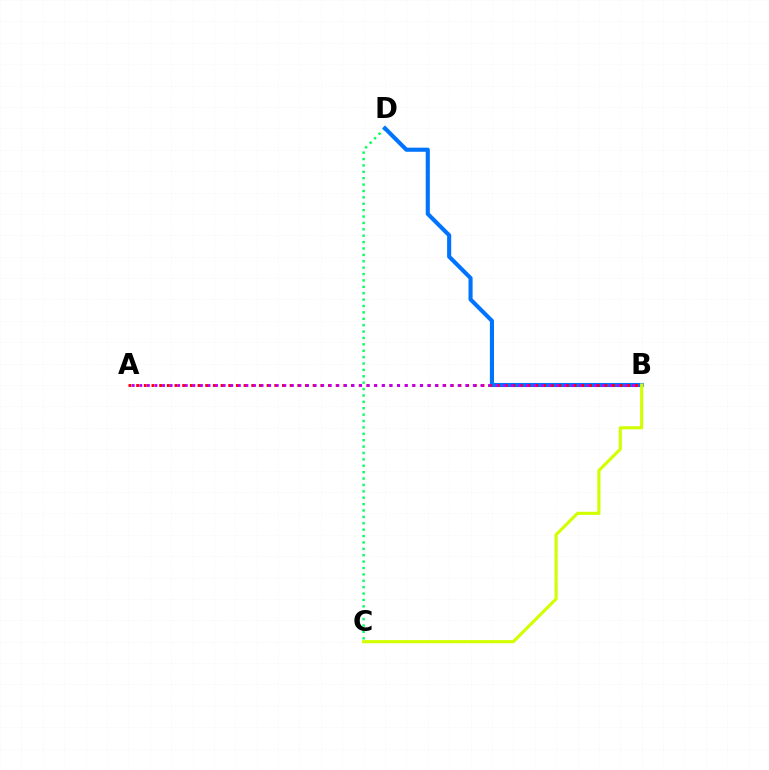{('C', 'D'): [{'color': '#00ff5c', 'line_style': 'dotted', 'thickness': 1.74}], ('B', 'D'): [{'color': '#0074ff', 'line_style': 'solid', 'thickness': 2.95}], ('A', 'B'): [{'color': '#ff0000', 'line_style': 'dotted', 'thickness': 2.09}, {'color': '#b900ff', 'line_style': 'dotted', 'thickness': 2.06}], ('B', 'C'): [{'color': '#d1ff00', 'line_style': 'solid', 'thickness': 2.24}]}